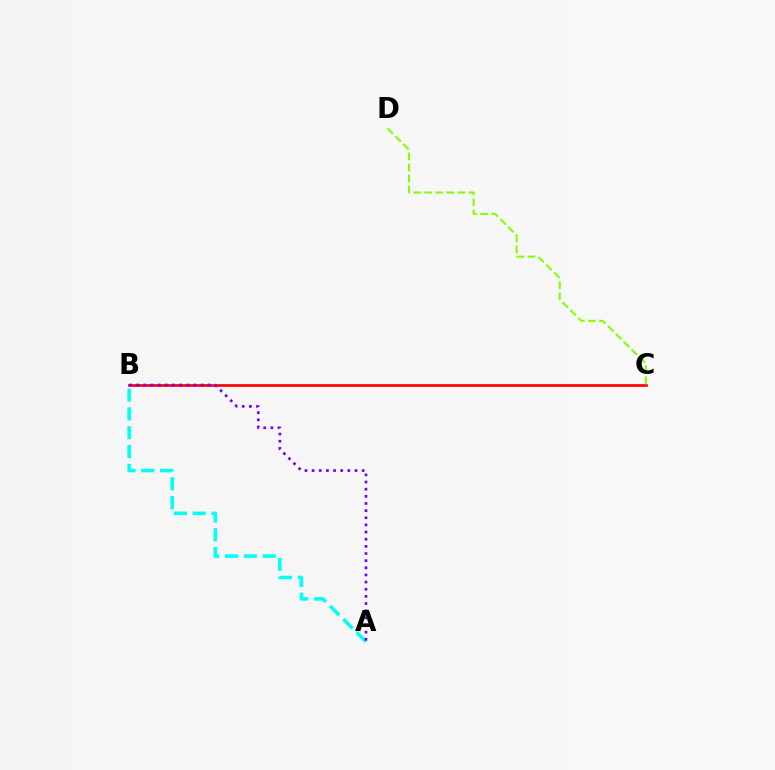{('A', 'B'): [{'color': '#00fff6', 'line_style': 'dashed', 'thickness': 2.56}, {'color': '#7200ff', 'line_style': 'dotted', 'thickness': 1.94}], ('B', 'C'): [{'color': '#ff0000', 'line_style': 'solid', 'thickness': 1.94}], ('C', 'D'): [{'color': '#84ff00', 'line_style': 'dashed', 'thickness': 1.5}]}